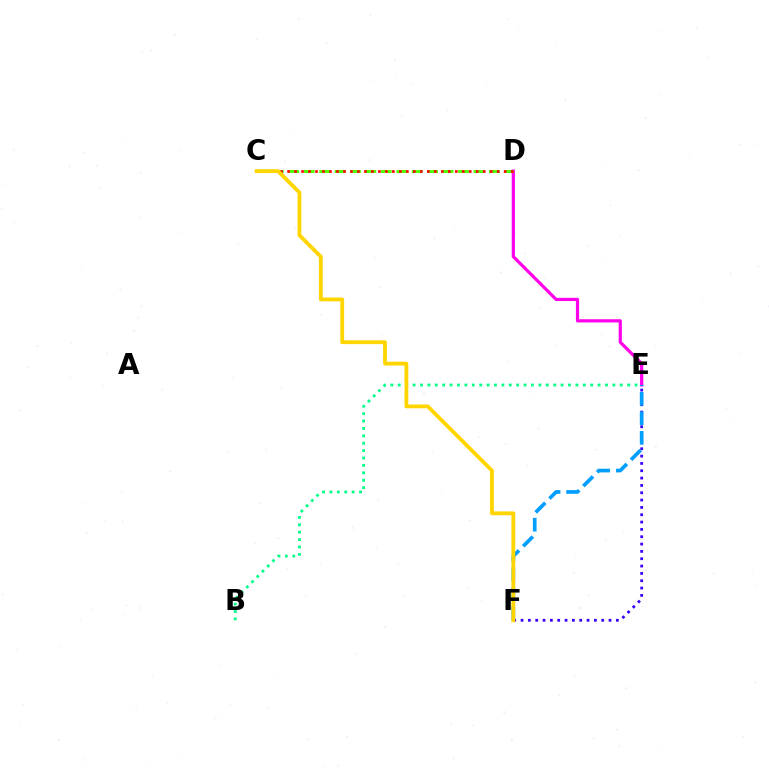{('D', 'E'): [{'color': '#ff00ed', 'line_style': 'solid', 'thickness': 2.31}], ('C', 'D'): [{'color': '#4fff00', 'line_style': 'dashed', 'thickness': 2.1}, {'color': '#ff0000', 'line_style': 'dotted', 'thickness': 1.9}], ('B', 'E'): [{'color': '#00ff86', 'line_style': 'dotted', 'thickness': 2.01}], ('E', 'F'): [{'color': '#3700ff', 'line_style': 'dotted', 'thickness': 1.99}, {'color': '#009eff', 'line_style': 'dashed', 'thickness': 2.65}], ('C', 'F'): [{'color': '#ffd500', 'line_style': 'solid', 'thickness': 2.75}]}